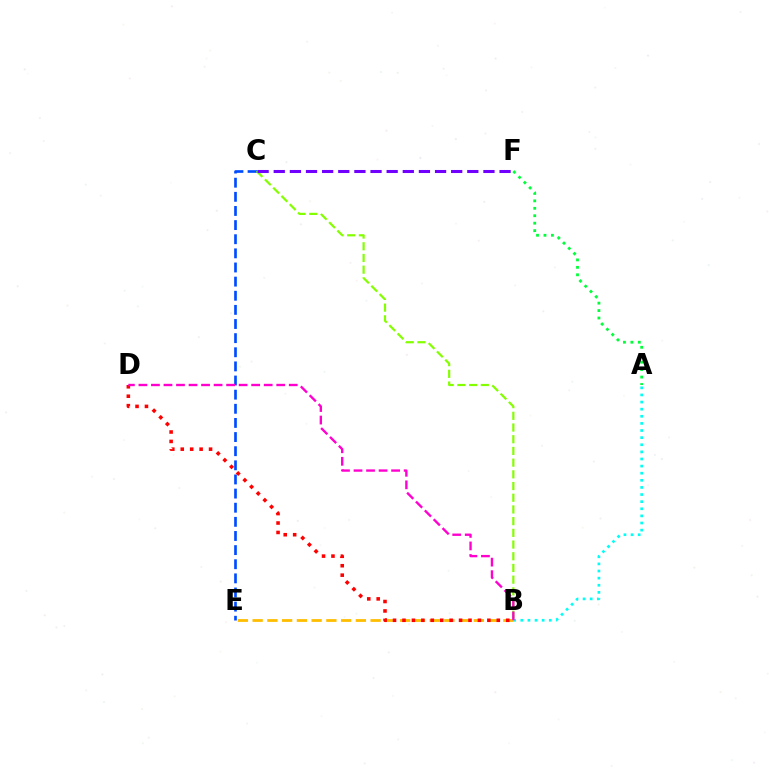{('B', 'E'): [{'color': '#ffbd00', 'line_style': 'dashed', 'thickness': 2.0}], ('C', 'E'): [{'color': '#004bff', 'line_style': 'dashed', 'thickness': 1.92}], ('B', 'D'): [{'color': '#ff0000', 'line_style': 'dotted', 'thickness': 2.56}, {'color': '#ff00cf', 'line_style': 'dashed', 'thickness': 1.7}], ('B', 'C'): [{'color': '#84ff00', 'line_style': 'dashed', 'thickness': 1.59}], ('C', 'F'): [{'color': '#7200ff', 'line_style': 'dashed', 'thickness': 2.19}], ('A', 'B'): [{'color': '#00fff6', 'line_style': 'dotted', 'thickness': 1.93}], ('A', 'F'): [{'color': '#00ff39', 'line_style': 'dotted', 'thickness': 2.02}]}